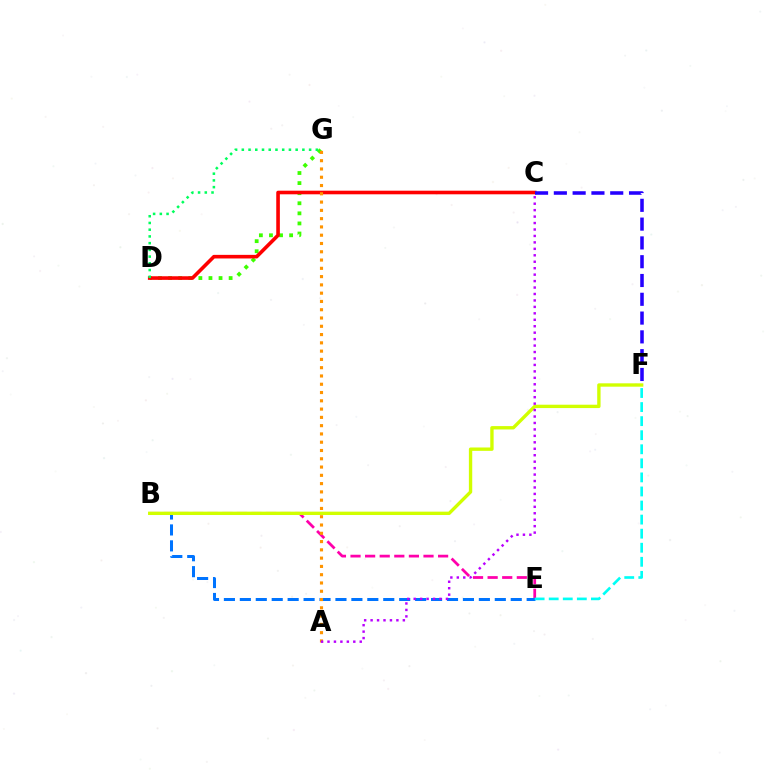{('B', 'E'): [{'color': '#ff00ac', 'line_style': 'dashed', 'thickness': 1.98}, {'color': '#0074ff', 'line_style': 'dashed', 'thickness': 2.16}], ('D', 'G'): [{'color': '#3dff00', 'line_style': 'dotted', 'thickness': 2.74}, {'color': '#00ff5c', 'line_style': 'dotted', 'thickness': 1.83}], ('C', 'D'): [{'color': '#ff0000', 'line_style': 'solid', 'thickness': 2.6}], ('C', 'F'): [{'color': '#2500ff', 'line_style': 'dashed', 'thickness': 2.55}], ('A', 'G'): [{'color': '#ff9400', 'line_style': 'dotted', 'thickness': 2.25}], ('E', 'F'): [{'color': '#00fff6', 'line_style': 'dashed', 'thickness': 1.91}], ('B', 'F'): [{'color': '#d1ff00', 'line_style': 'solid', 'thickness': 2.42}], ('A', 'C'): [{'color': '#b900ff', 'line_style': 'dotted', 'thickness': 1.75}]}